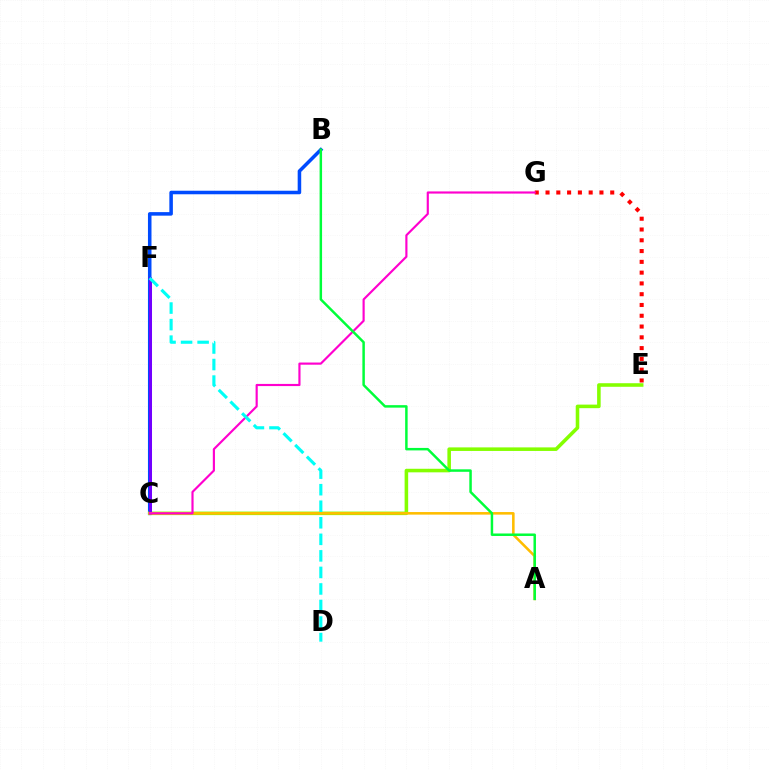{('E', 'G'): [{'color': '#ff0000', 'line_style': 'dotted', 'thickness': 2.93}], ('B', 'C'): [{'color': '#004bff', 'line_style': 'solid', 'thickness': 2.55}], ('C', 'E'): [{'color': '#84ff00', 'line_style': 'solid', 'thickness': 2.56}], ('C', 'F'): [{'color': '#7200ff', 'line_style': 'solid', 'thickness': 2.17}], ('A', 'C'): [{'color': '#ffbd00', 'line_style': 'solid', 'thickness': 1.85}], ('C', 'G'): [{'color': '#ff00cf', 'line_style': 'solid', 'thickness': 1.55}], ('D', 'F'): [{'color': '#00fff6', 'line_style': 'dashed', 'thickness': 2.25}], ('A', 'B'): [{'color': '#00ff39', 'line_style': 'solid', 'thickness': 1.79}]}